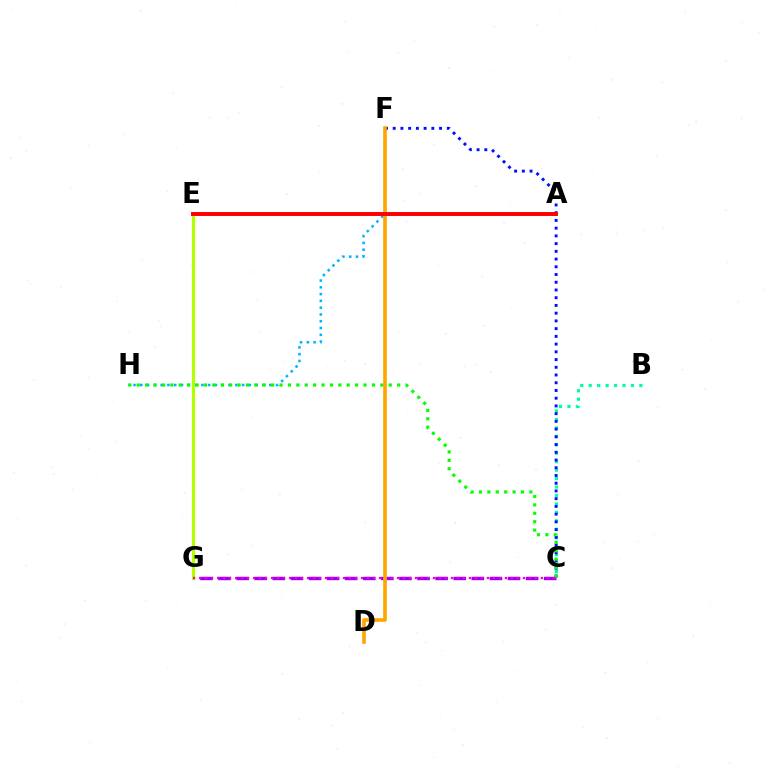{('C', 'G'): [{'color': '#9b00ff', 'line_style': 'dashed', 'thickness': 2.46}, {'color': '#ff00bd', 'line_style': 'dotted', 'thickness': 1.63}], ('B', 'C'): [{'color': '#00ff9d', 'line_style': 'dotted', 'thickness': 2.3}], ('F', 'H'): [{'color': '#00b5ff', 'line_style': 'dotted', 'thickness': 1.84}], ('C', 'F'): [{'color': '#0010ff', 'line_style': 'dotted', 'thickness': 2.1}], ('C', 'H'): [{'color': '#08ff00', 'line_style': 'dotted', 'thickness': 2.28}], ('E', 'G'): [{'color': '#b3ff00', 'line_style': 'solid', 'thickness': 2.27}], ('D', 'F'): [{'color': '#ffa500', 'line_style': 'solid', 'thickness': 2.62}], ('A', 'E'): [{'color': '#ff0000', 'line_style': 'solid', 'thickness': 2.84}]}